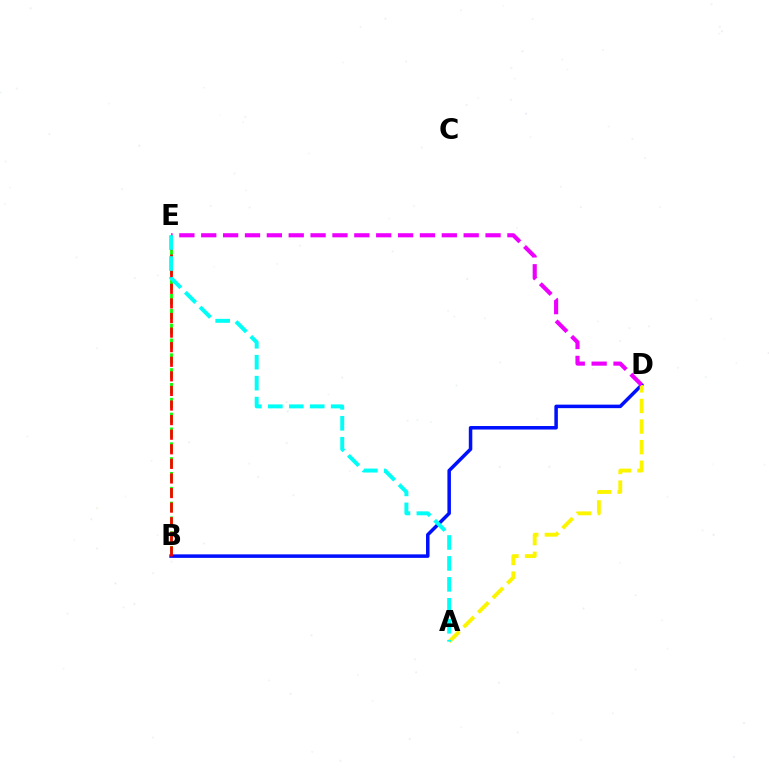{('B', 'E'): [{'color': '#08ff00', 'line_style': 'dashed', 'thickness': 2.01}, {'color': '#ff0000', 'line_style': 'dashed', 'thickness': 1.98}], ('B', 'D'): [{'color': '#0010ff', 'line_style': 'solid', 'thickness': 2.53}], ('A', 'D'): [{'color': '#fcf500', 'line_style': 'dashed', 'thickness': 2.8}], ('D', 'E'): [{'color': '#ee00ff', 'line_style': 'dashed', 'thickness': 2.97}], ('A', 'E'): [{'color': '#00fff6', 'line_style': 'dashed', 'thickness': 2.85}]}